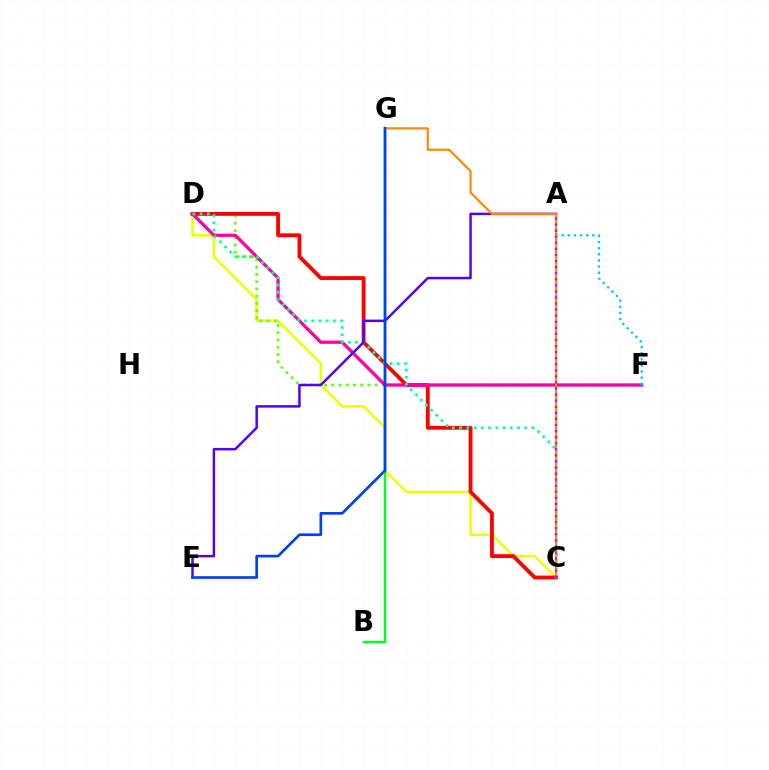{('C', 'D'): [{'color': '#eeff00', 'line_style': 'solid', 'thickness': 1.81}, {'color': '#ff0000', 'line_style': 'solid', 'thickness': 2.75}, {'color': '#00ffaf', 'line_style': 'dotted', 'thickness': 1.97}], ('B', 'G'): [{'color': '#00ff27', 'line_style': 'solid', 'thickness': 1.78}], ('D', 'F'): [{'color': '#66ff00', 'line_style': 'dotted', 'thickness': 1.97}, {'color': '#ff00a0', 'line_style': 'solid', 'thickness': 2.34}], ('A', 'F'): [{'color': '#00c7ff', 'line_style': 'dotted', 'thickness': 1.67}], ('A', 'E'): [{'color': '#4f00ff', 'line_style': 'solid', 'thickness': 1.78}], ('C', 'G'): [{'color': '#ff8800', 'line_style': 'solid', 'thickness': 1.57}], ('A', 'C'): [{'color': '#d600ff', 'line_style': 'dotted', 'thickness': 1.65}], ('E', 'G'): [{'color': '#003fff', 'line_style': 'solid', 'thickness': 1.92}]}